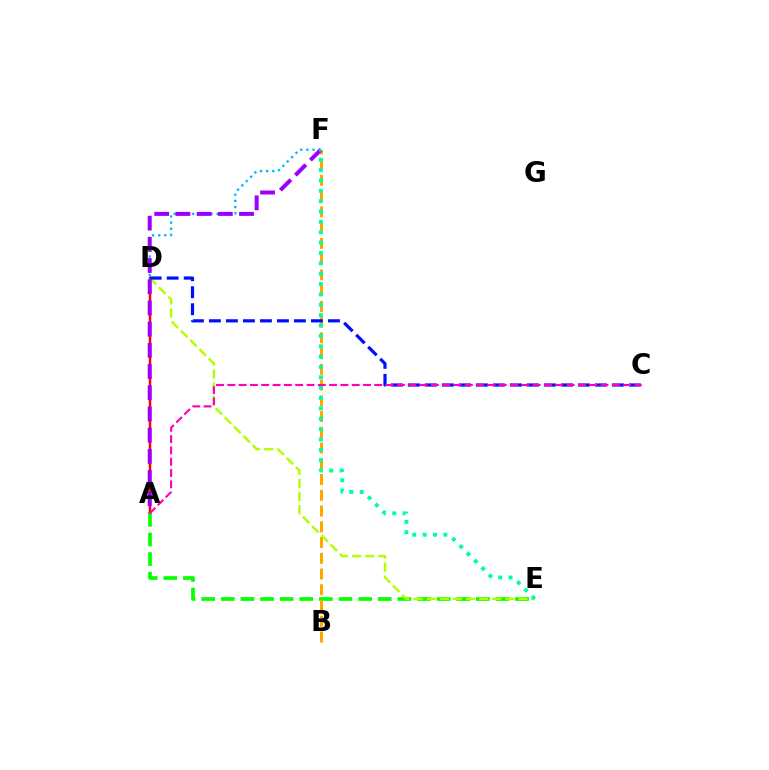{('A', 'D'): [{'color': '#ff0000', 'line_style': 'solid', 'thickness': 1.79}], ('A', 'E'): [{'color': '#08ff00', 'line_style': 'dashed', 'thickness': 2.67}], ('D', 'F'): [{'color': '#00b5ff', 'line_style': 'dotted', 'thickness': 1.67}], ('B', 'F'): [{'color': '#ffa500', 'line_style': 'dashed', 'thickness': 2.14}], ('D', 'E'): [{'color': '#b3ff00', 'line_style': 'dashed', 'thickness': 1.78}], ('A', 'F'): [{'color': '#9b00ff', 'line_style': 'dashed', 'thickness': 2.88}], ('E', 'F'): [{'color': '#00ff9d', 'line_style': 'dotted', 'thickness': 2.82}], ('C', 'D'): [{'color': '#0010ff', 'line_style': 'dashed', 'thickness': 2.31}], ('A', 'C'): [{'color': '#ff00bd', 'line_style': 'dashed', 'thickness': 1.54}]}